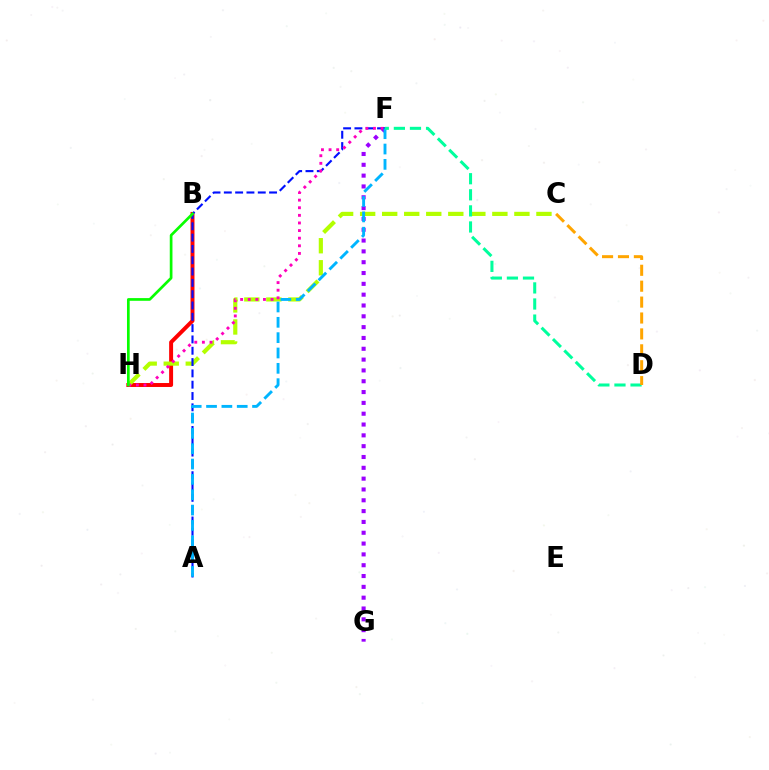{('F', 'G'): [{'color': '#9b00ff', 'line_style': 'dotted', 'thickness': 2.94}], ('B', 'H'): [{'color': '#ff0000', 'line_style': 'solid', 'thickness': 2.84}, {'color': '#08ff00', 'line_style': 'solid', 'thickness': 1.94}], ('C', 'H'): [{'color': '#b3ff00', 'line_style': 'dashed', 'thickness': 2.99}], ('A', 'F'): [{'color': '#0010ff', 'line_style': 'dashed', 'thickness': 1.54}, {'color': '#00b5ff', 'line_style': 'dashed', 'thickness': 2.08}], ('F', 'H'): [{'color': '#ff00bd', 'line_style': 'dotted', 'thickness': 2.07}], ('D', 'F'): [{'color': '#00ff9d', 'line_style': 'dashed', 'thickness': 2.18}], ('C', 'D'): [{'color': '#ffa500', 'line_style': 'dashed', 'thickness': 2.16}]}